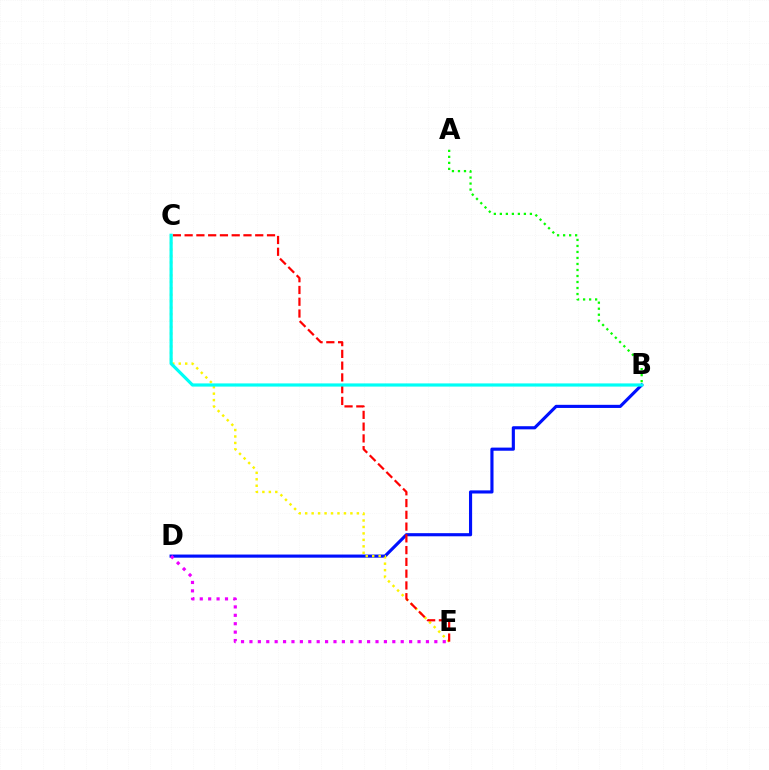{('B', 'D'): [{'color': '#0010ff', 'line_style': 'solid', 'thickness': 2.25}], ('D', 'E'): [{'color': '#ee00ff', 'line_style': 'dotted', 'thickness': 2.28}], ('C', 'E'): [{'color': '#fcf500', 'line_style': 'dotted', 'thickness': 1.75}, {'color': '#ff0000', 'line_style': 'dashed', 'thickness': 1.6}], ('B', 'C'): [{'color': '#00fff6', 'line_style': 'solid', 'thickness': 2.3}], ('A', 'B'): [{'color': '#08ff00', 'line_style': 'dotted', 'thickness': 1.63}]}